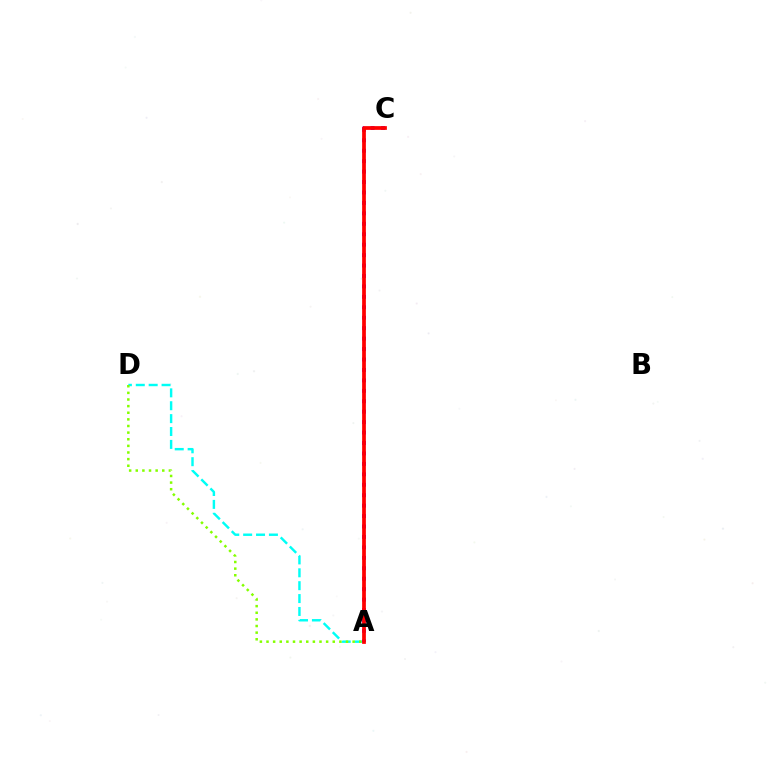{('A', 'D'): [{'color': '#00fff6', 'line_style': 'dashed', 'thickness': 1.75}, {'color': '#84ff00', 'line_style': 'dotted', 'thickness': 1.8}], ('A', 'C'): [{'color': '#7200ff', 'line_style': 'dotted', 'thickness': 2.84}, {'color': '#ff0000', 'line_style': 'solid', 'thickness': 2.69}]}